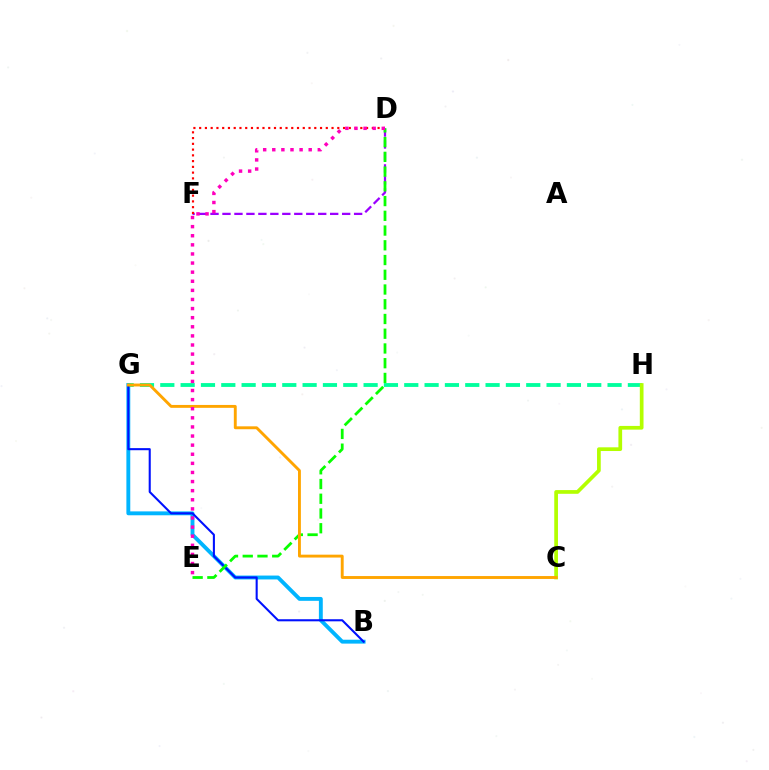{('B', 'G'): [{'color': '#00b5ff', 'line_style': 'solid', 'thickness': 2.79}, {'color': '#0010ff', 'line_style': 'solid', 'thickness': 1.5}], ('D', 'F'): [{'color': '#9b00ff', 'line_style': 'dashed', 'thickness': 1.63}, {'color': '#ff0000', 'line_style': 'dotted', 'thickness': 1.56}], ('G', 'H'): [{'color': '#00ff9d', 'line_style': 'dashed', 'thickness': 2.76}], ('D', 'E'): [{'color': '#08ff00', 'line_style': 'dashed', 'thickness': 2.0}, {'color': '#ff00bd', 'line_style': 'dotted', 'thickness': 2.47}], ('C', 'H'): [{'color': '#b3ff00', 'line_style': 'solid', 'thickness': 2.67}], ('C', 'G'): [{'color': '#ffa500', 'line_style': 'solid', 'thickness': 2.08}]}